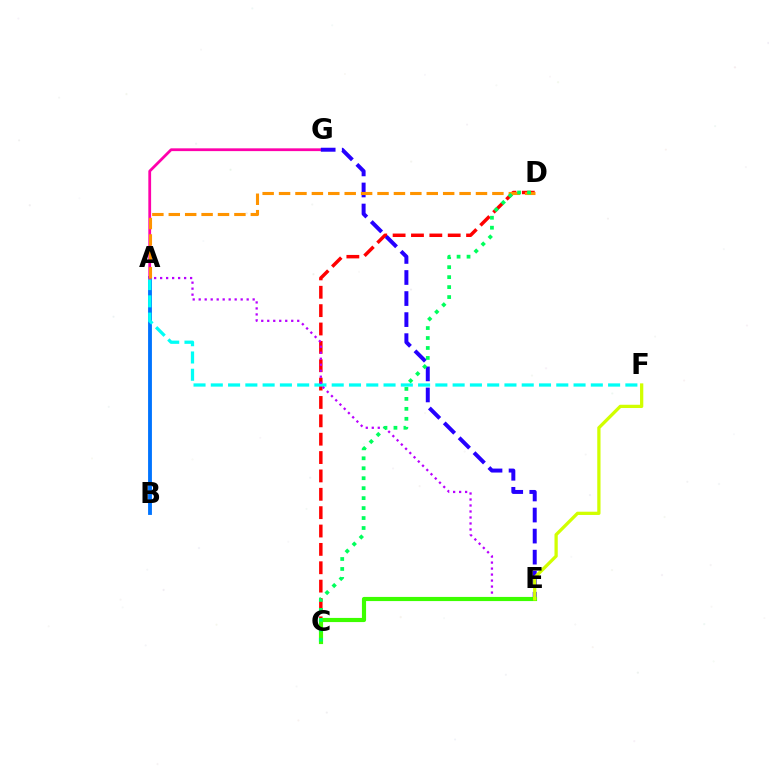{('C', 'D'): [{'color': '#ff0000', 'line_style': 'dashed', 'thickness': 2.5}, {'color': '#00ff5c', 'line_style': 'dotted', 'thickness': 2.71}], ('A', 'B'): [{'color': '#0074ff', 'line_style': 'solid', 'thickness': 2.77}], ('A', 'F'): [{'color': '#00fff6', 'line_style': 'dashed', 'thickness': 2.35}], ('A', 'E'): [{'color': '#b900ff', 'line_style': 'dotted', 'thickness': 1.63}], ('A', 'G'): [{'color': '#ff00ac', 'line_style': 'solid', 'thickness': 2.0}], ('E', 'G'): [{'color': '#2500ff', 'line_style': 'dashed', 'thickness': 2.86}], ('C', 'E'): [{'color': '#3dff00', 'line_style': 'solid', 'thickness': 2.99}], ('A', 'D'): [{'color': '#ff9400', 'line_style': 'dashed', 'thickness': 2.23}], ('E', 'F'): [{'color': '#d1ff00', 'line_style': 'solid', 'thickness': 2.35}]}